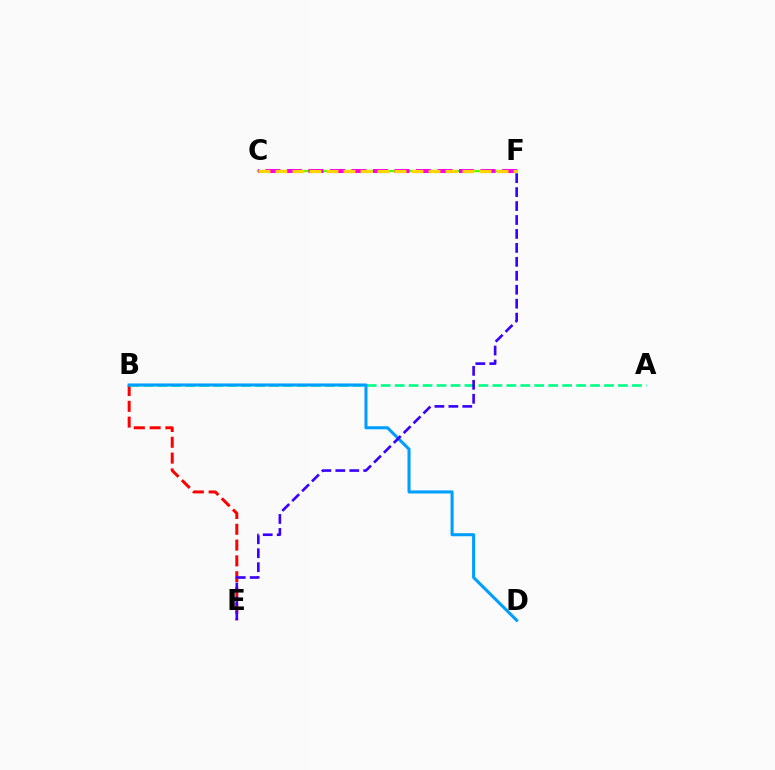{('B', 'E'): [{'color': '#ff0000', 'line_style': 'dashed', 'thickness': 2.15}], ('A', 'B'): [{'color': '#00ff86', 'line_style': 'dashed', 'thickness': 1.9}], ('C', 'F'): [{'color': '#4fff00', 'line_style': 'solid', 'thickness': 1.69}, {'color': '#ff00ed', 'line_style': 'dashed', 'thickness': 2.92}, {'color': '#ffd500', 'line_style': 'dashed', 'thickness': 2.31}], ('B', 'D'): [{'color': '#009eff', 'line_style': 'solid', 'thickness': 2.2}], ('E', 'F'): [{'color': '#3700ff', 'line_style': 'dashed', 'thickness': 1.9}]}